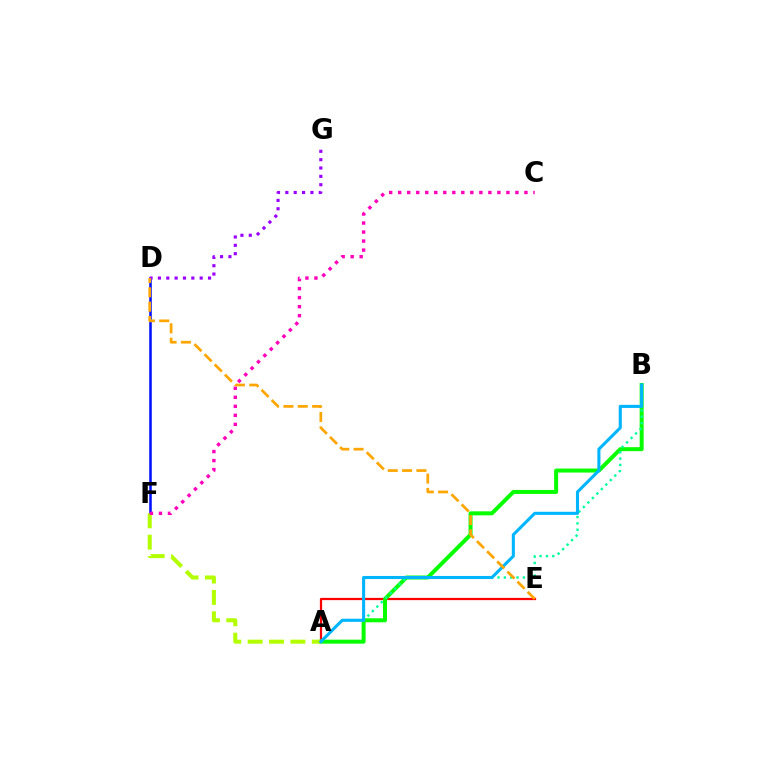{('D', 'F'): [{'color': '#0010ff', 'line_style': 'solid', 'thickness': 1.83}], ('A', 'E'): [{'color': '#ff0000', 'line_style': 'solid', 'thickness': 1.61}], ('A', 'B'): [{'color': '#08ff00', 'line_style': 'solid', 'thickness': 2.88}, {'color': '#00ff9d', 'line_style': 'dotted', 'thickness': 1.72}, {'color': '#00b5ff', 'line_style': 'solid', 'thickness': 2.22}], ('A', 'F'): [{'color': '#b3ff00', 'line_style': 'dashed', 'thickness': 2.9}], ('D', 'G'): [{'color': '#9b00ff', 'line_style': 'dotted', 'thickness': 2.27}], ('C', 'F'): [{'color': '#ff00bd', 'line_style': 'dotted', 'thickness': 2.45}], ('D', 'E'): [{'color': '#ffa500', 'line_style': 'dashed', 'thickness': 1.95}]}